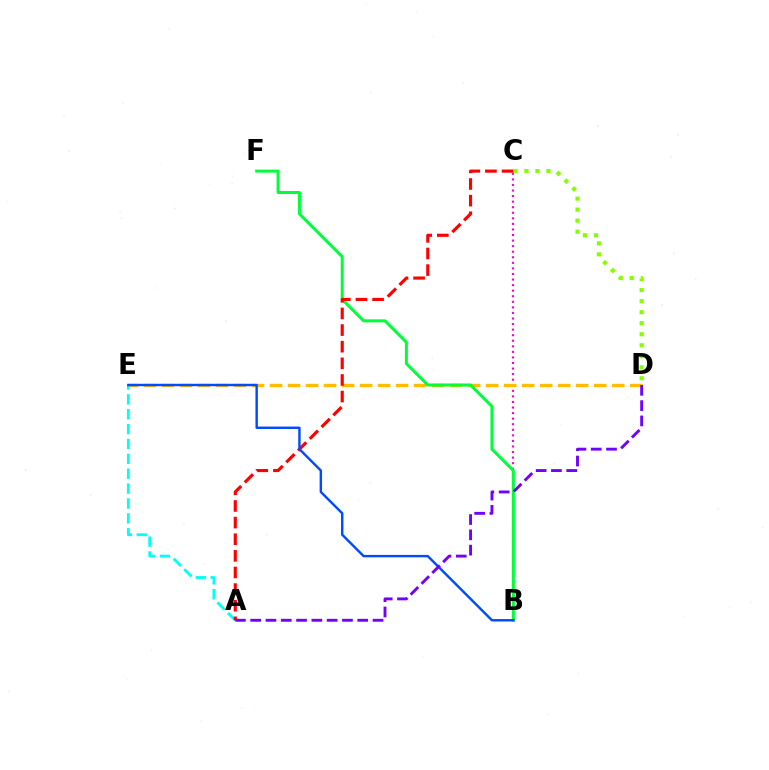{('C', 'D'): [{'color': '#84ff00', 'line_style': 'dotted', 'thickness': 2.99}], ('B', 'C'): [{'color': '#ff00cf', 'line_style': 'dotted', 'thickness': 1.51}], ('D', 'E'): [{'color': '#ffbd00', 'line_style': 'dashed', 'thickness': 2.45}], ('A', 'E'): [{'color': '#00fff6', 'line_style': 'dashed', 'thickness': 2.02}], ('B', 'F'): [{'color': '#00ff39', 'line_style': 'solid', 'thickness': 2.16}], ('A', 'C'): [{'color': '#ff0000', 'line_style': 'dashed', 'thickness': 2.26}], ('B', 'E'): [{'color': '#004bff', 'line_style': 'solid', 'thickness': 1.74}], ('A', 'D'): [{'color': '#7200ff', 'line_style': 'dashed', 'thickness': 2.08}]}